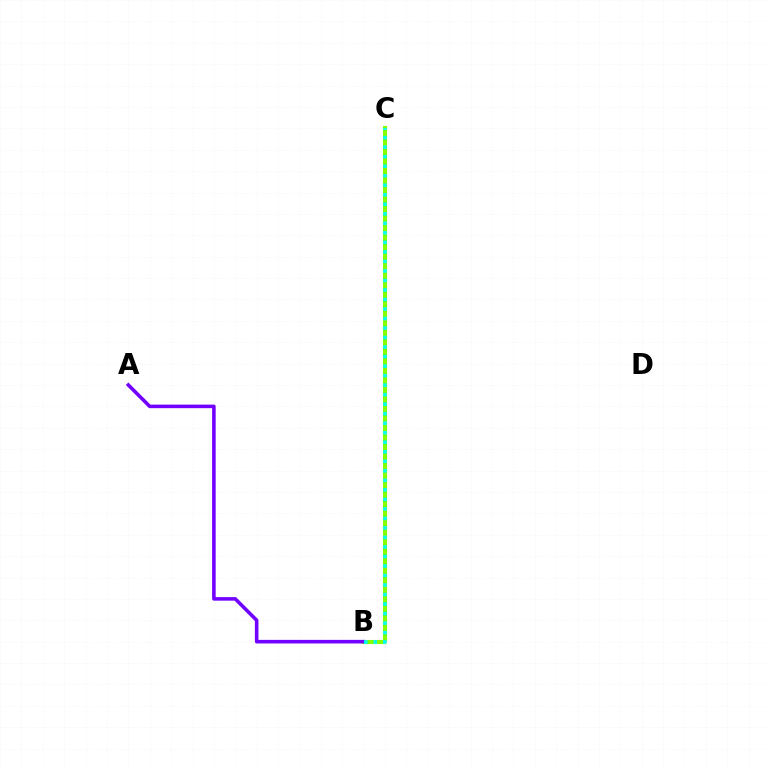{('B', 'C'): [{'color': '#ff0000', 'line_style': 'dashed', 'thickness': 2.89}, {'color': '#84ff00', 'line_style': 'solid', 'thickness': 2.94}, {'color': '#00fff6', 'line_style': 'dotted', 'thickness': 2.59}], ('A', 'B'): [{'color': '#7200ff', 'line_style': 'solid', 'thickness': 2.57}]}